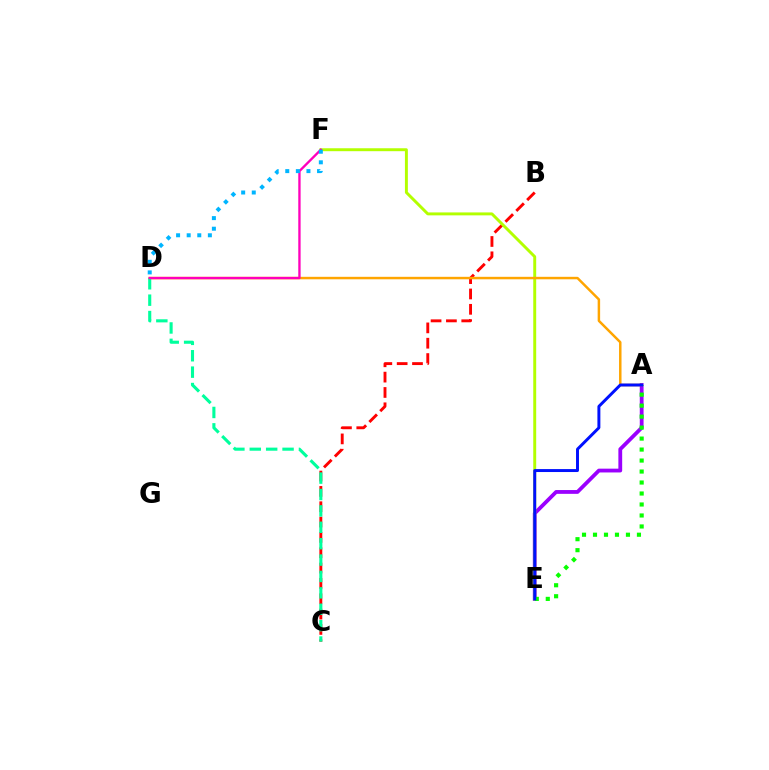{('A', 'E'): [{'color': '#9b00ff', 'line_style': 'solid', 'thickness': 2.73}, {'color': '#08ff00', 'line_style': 'dotted', 'thickness': 2.98}, {'color': '#0010ff', 'line_style': 'solid', 'thickness': 2.13}], ('B', 'C'): [{'color': '#ff0000', 'line_style': 'dashed', 'thickness': 2.08}], ('E', 'F'): [{'color': '#b3ff00', 'line_style': 'solid', 'thickness': 2.11}], ('A', 'D'): [{'color': '#ffa500', 'line_style': 'solid', 'thickness': 1.78}], ('C', 'D'): [{'color': '#00ff9d', 'line_style': 'dashed', 'thickness': 2.23}], ('D', 'F'): [{'color': '#ff00bd', 'line_style': 'solid', 'thickness': 1.69}, {'color': '#00b5ff', 'line_style': 'dotted', 'thickness': 2.88}]}